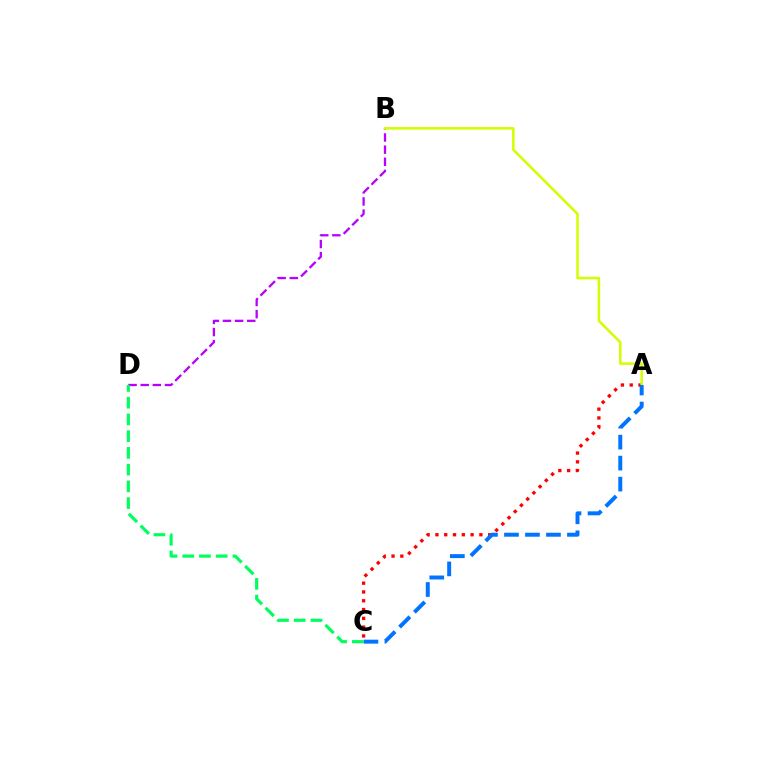{('B', 'D'): [{'color': '#b900ff', 'line_style': 'dashed', 'thickness': 1.65}], ('A', 'C'): [{'color': '#ff0000', 'line_style': 'dotted', 'thickness': 2.39}, {'color': '#0074ff', 'line_style': 'dashed', 'thickness': 2.85}], ('A', 'B'): [{'color': '#d1ff00', 'line_style': 'solid', 'thickness': 1.82}], ('C', 'D'): [{'color': '#00ff5c', 'line_style': 'dashed', 'thickness': 2.27}]}